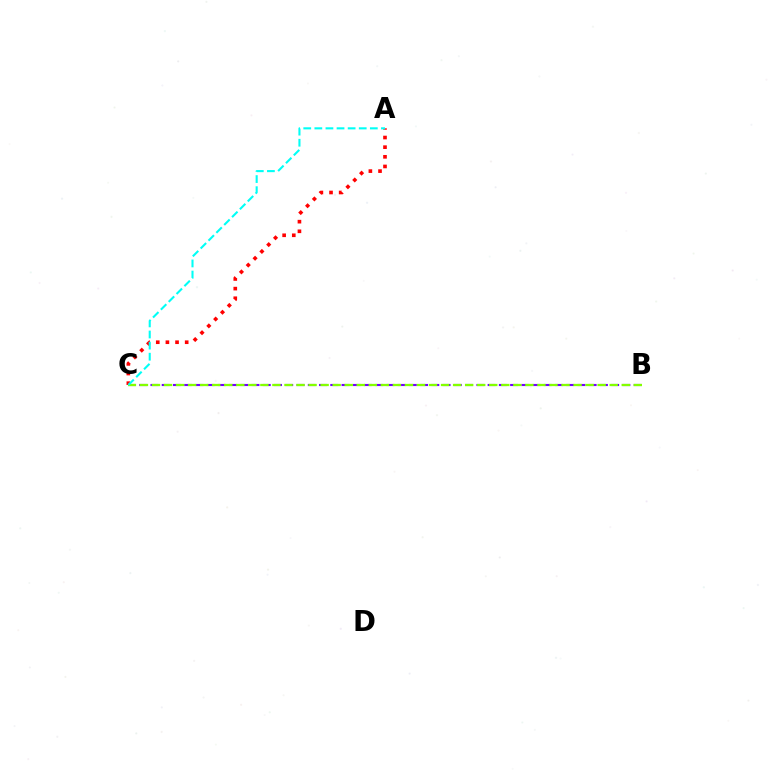{('A', 'C'): [{'color': '#ff0000', 'line_style': 'dotted', 'thickness': 2.62}, {'color': '#00fff6', 'line_style': 'dashed', 'thickness': 1.51}], ('B', 'C'): [{'color': '#7200ff', 'line_style': 'dashed', 'thickness': 1.53}, {'color': '#84ff00', 'line_style': 'dashed', 'thickness': 1.64}]}